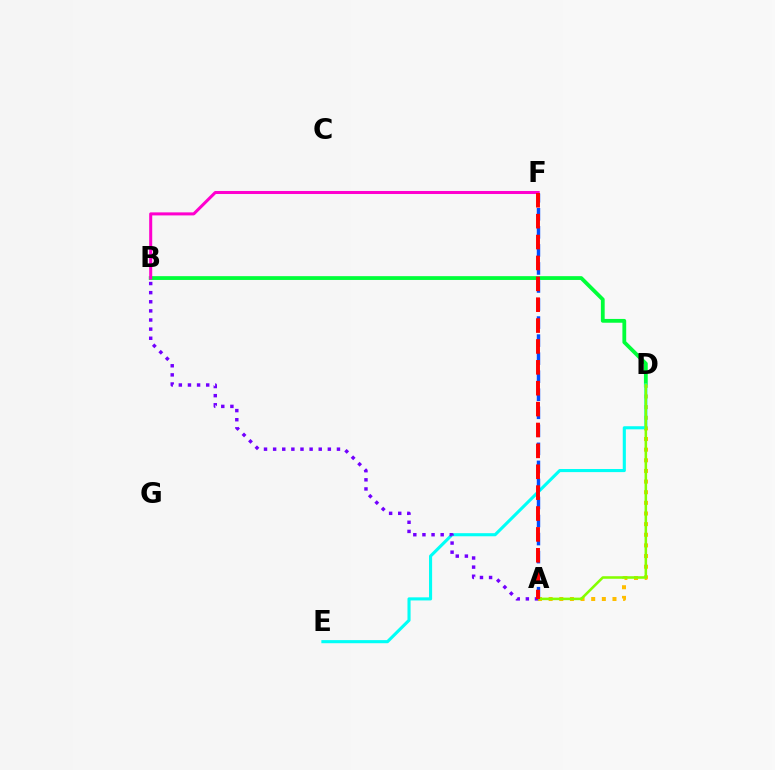{('B', 'D'): [{'color': '#00ff39', 'line_style': 'solid', 'thickness': 2.73}], ('A', 'D'): [{'color': '#ffbd00', 'line_style': 'dotted', 'thickness': 2.89}, {'color': '#84ff00', 'line_style': 'solid', 'thickness': 1.84}], ('D', 'E'): [{'color': '#00fff6', 'line_style': 'solid', 'thickness': 2.23}], ('A', 'F'): [{'color': '#004bff', 'line_style': 'dashed', 'thickness': 2.45}, {'color': '#ff0000', 'line_style': 'dashed', 'thickness': 2.84}], ('B', 'F'): [{'color': '#ff00cf', 'line_style': 'solid', 'thickness': 2.19}], ('A', 'B'): [{'color': '#7200ff', 'line_style': 'dotted', 'thickness': 2.48}]}